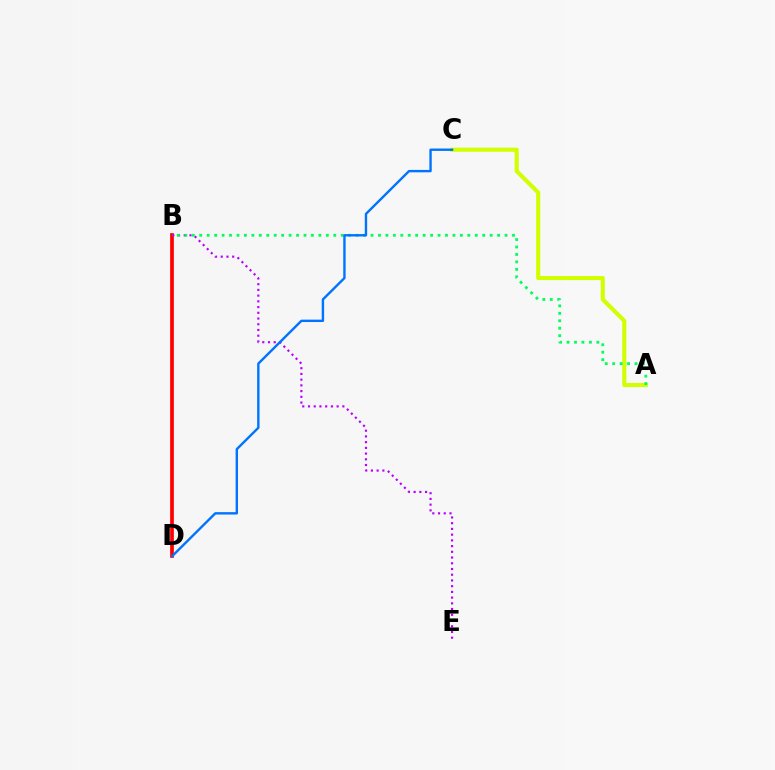{('B', 'D'): [{'color': '#ff0000', 'line_style': 'solid', 'thickness': 2.67}], ('A', 'C'): [{'color': '#d1ff00', 'line_style': 'solid', 'thickness': 2.94}], ('B', 'E'): [{'color': '#b900ff', 'line_style': 'dotted', 'thickness': 1.56}], ('A', 'B'): [{'color': '#00ff5c', 'line_style': 'dotted', 'thickness': 2.02}], ('C', 'D'): [{'color': '#0074ff', 'line_style': 'solid', 'thickness': 1.72}]}